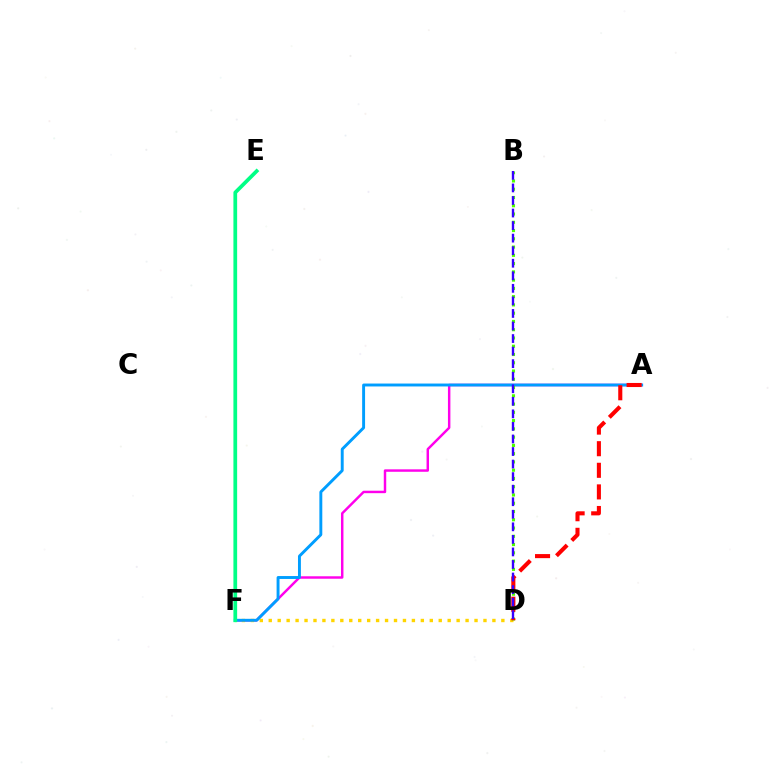{('A', 'F'): [{'color': '#ff00ed', 'line_style': 'solid', 'thickness': 1.77}, {'color': '#009eff', 'line_style': 'solid', 'thickness': 2.1}], ('D', 'F'): [{'color': '#ffd500', 'line_style': 'dotted', 'thickness': 2.43}], ('B', 'D'): [{'color': '#4fff00', 'line_style': 'dotted', 'thickness': 2.25}, {'color': '#3700ff', 'line_style': 'dashed', 'thickness': 1.71}], ('A', 'D'): [{'color': '#ff0000', 'line_style': 'dashed', 'thickness': 2.93}], ('E', 'F'): [{'color': '#00ff86', 'line_style': 'solid', 'thickness': 2.69}]}